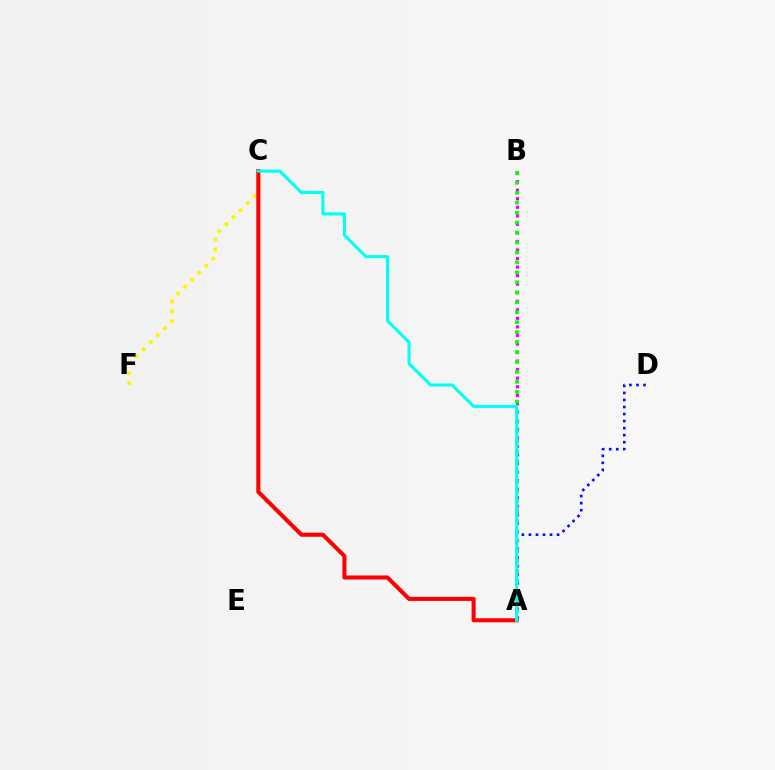{('A', 'D'): [{'color': '#0010ff', 'line_style': 'dotted', 'thickness': 1.91}], ('A', 'B'): [{'color': '#ee00ff', 'line_style': 'dotted', 'thickness': 2.32}, {'color': '#08ff00', 'line_style': 'dotted', 'thickness': 2.7}], ('C', 'F'): [{'color': '#fcf500', 'line_style': 'dotted', 'thickness': 2.71}], ('A', 'C'): [{'color': '#ff0000', 'line_style': 'solid', 'thickness': 2.92}, {'color': '#00fff6', 'line_style': 'solid', 'thickness': 2.22}]}